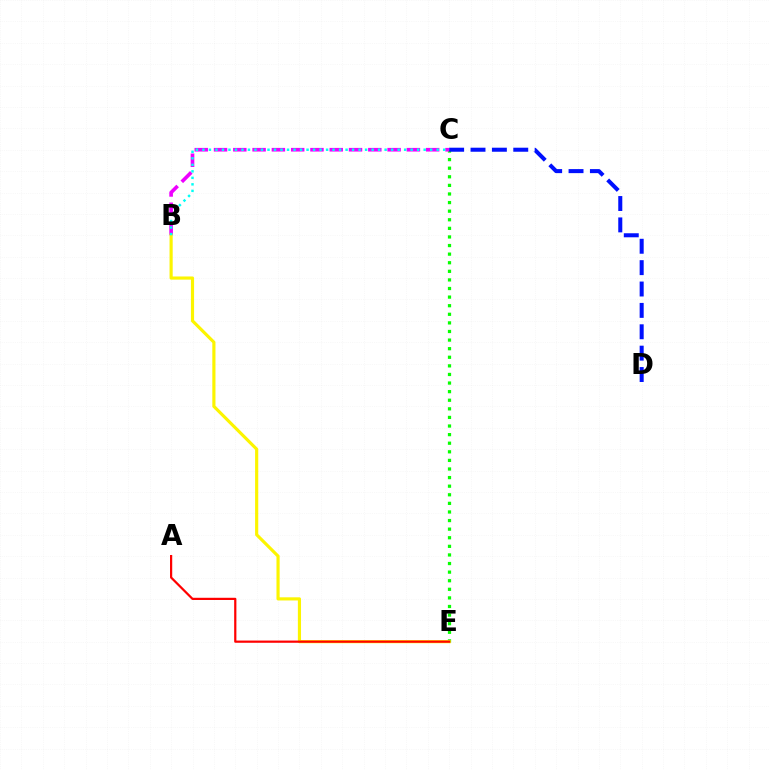{('C', 'E'): [{'color': '#08ff00', 'line_style': 'dotted', 'thickness': 2.34}], ('B', 'C'): [{'color': '#ee00ff', 'line_style': 'dashed', 'thickness': 2.62}, {'color': '#00fff6', 'line_style': 'dotted', 'thickness': 1.77}], ('B', 'E'): [{'color': '#fcf500', 'line_style': 'solid', 'thickness': 2.27}], ('C', 'D'): [{'color': '#0010ff', 'line_style': 'dashed', 'thickness': 2.9}], ('A', 'E'): [{'color': '#ff0000', 'line_style': 'solid', 'thickness': 1.6}]}